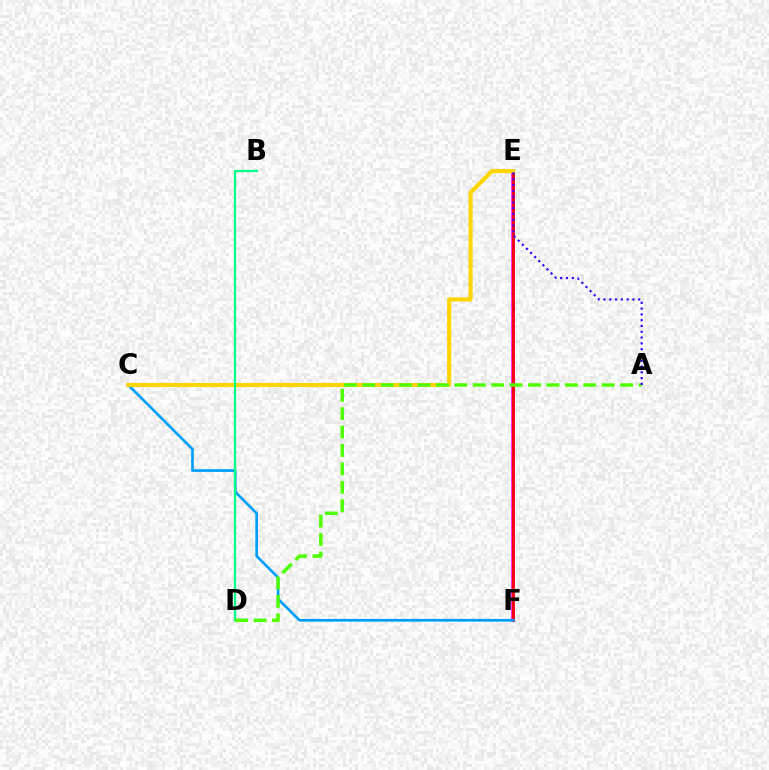{('E', 'F'): [{'color': '#ff00ed', 'line_style': 'solid', 'thickness': 2.56}, {'color': '#ff0000', 'line_style': 'solid', 'thickness': 1.94}], ('C', 'F'): [{'color': '#009eff', 'line_style': 'solid', 'thickness': 1.93}], ('C', 'E'): [{'color': '#ffd500', 'line_style': 'solid', 'thickness': 2.95}], ('B', 'D'): [{'color': '#00ff86', 'line_style': 'solid', 'thickness': 1.63}], ('A', 'D'): [{'color': '#4fff00', 'line_style': 'dashed', 'thickness': 2.5}], ('A', 'E'): [{'color': '#3700ff', 'line_style': 'dotted', 'thickness': 1.57}]}